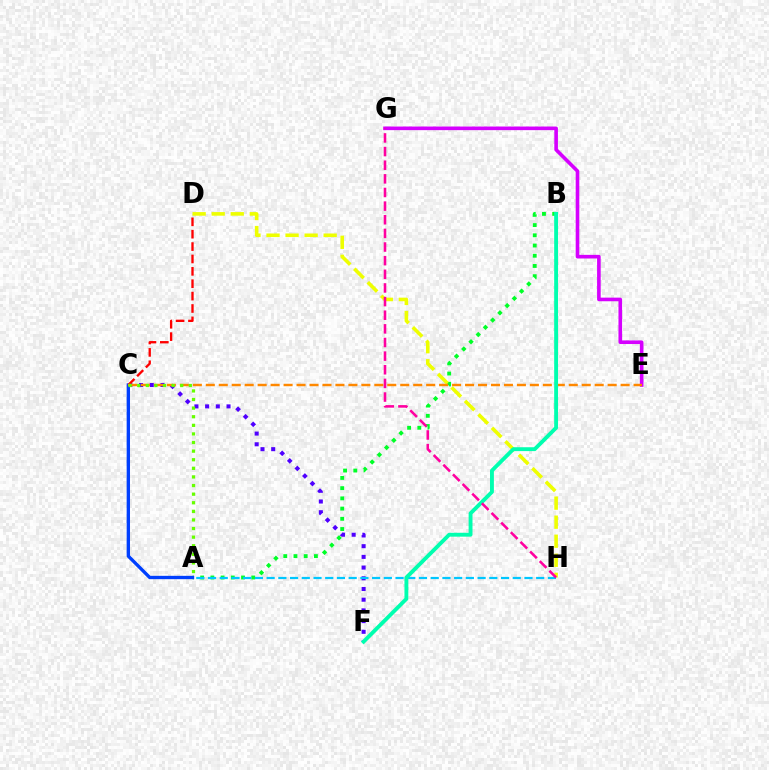{('C', 'F'): [{'color': '#4f00ff', 'line_style': 'dotted', 'thickness': 2.91}], ('A', 'B'): [{'color': '#00ff27', 'line_style': 'dotted', 'thickness': 2.78}], ('E', 'G'): [{'color': '#d600ff', 'line_style': 'solid', 'thickness': 2.6}], ('A', 'C'): [{'color': '#003fff', 'line_style': 'solid', 'thickness': 2.41}, {'color': '#66ff00', 'line_style': 'dotted', 'thickness': 2.34}], ('C', 'D'): [{'color': '#ff0000', 'line_style': 'dashed', 'thickness': 1.68}], ('D', 'H'): [{'color': '#eeff00', 'line_style': 'dashed', 'thickness': 2.59}], ('A', 'H'): [{'color': '#00c7ff', 'line_style': 'dashed', 'thickness': 1.59}], ('C', 'E'): [{'color': '#ff8800', 'line_style': 'dashed', 'thickness': 1.76}], ('B', 'F'): [{'color': '#00ffaf', 'line_style': 'solid', 'thickness': 2.79}], ('G', 'H'): [{'color': '#ff00a0', 'line_style': 'dashed', 'thickness': 1.85}]}